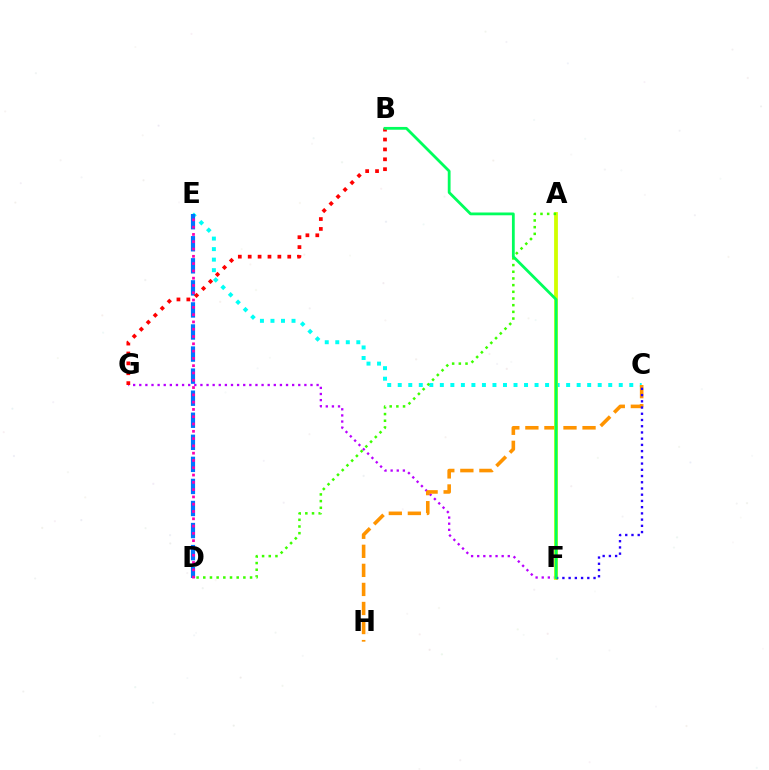{('F', 'G'): [{'color': '#b900ff', 'line_style': 'dotted', 'thickness': 1.66}], ('C', 'E'): [{'color': '#00fff6', 'line_style': 'dotted', 'thickness': 2.86}], ('C', 'H'): [{'color': '#ff9400', 'line_style': 'dashed', 'thickness': 2.59}], ('A', 'F'): [{'color': '#d1ff00', 'line_style': 'solid', 'thickness': 2.73}], ('D', 'E'): [{'color': '#0074ff', 'line_style': 'dashed', 'thickness': 3.0}, {'color': '#ff00ac', 'line_style': 'dotted', 'thickness': 1.98}], ('A', 'D'): [{'color': '#3dff00', 'line_style': 'dotted', 'thickness': 1.82}], ('C', 'F'): [{'color': '#2500ff', 'line_style': 'dotted', 'thickness': 1.69}], ('B', 'G'): [{'color': '#ff0000', 'line_style': 'dotted', 'thickness': 2.69}], ('B', 'F'): [{'color': '#00ff5c', 'line_style': 'solid', 'thickness': 2.01}]}